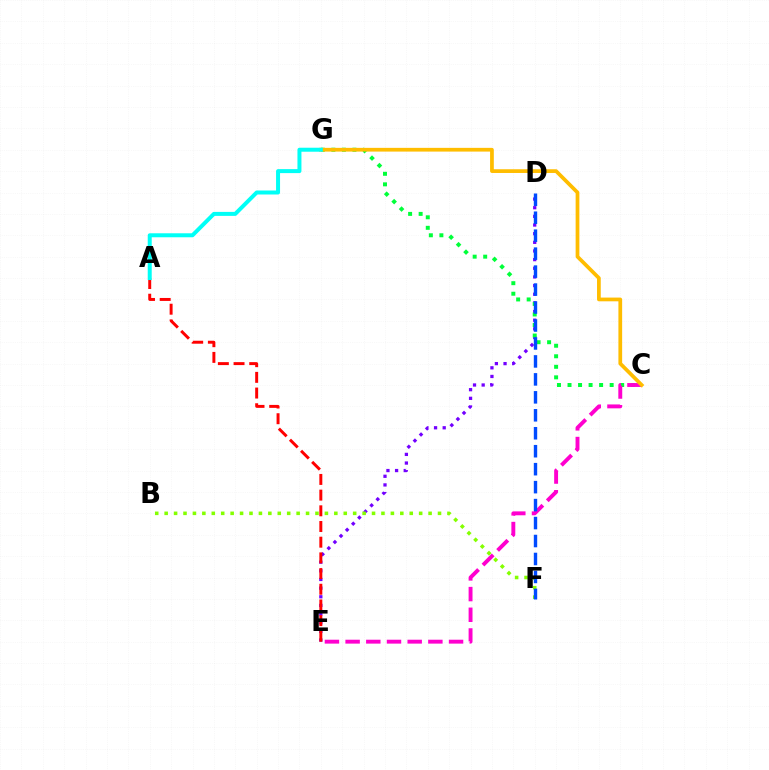{('D', 'E'): [{'color': '#7200ff', 'line_style': 'dotted', 'thickness': 2.35}], ('C', 'G'): [{'color': '#00ff39', 'line_style': 'dotted', 'thickness': 2.86}, {'color': '#ffbd00', 'line_style': 'solid', 'thickness': 2.69}], ('C', 'E'): [{'color': '#ff00cf', 'line_style': 'dashed', 'thickness': 2.81}], ('B', 'F'): [{'color': '#84ff00', 'line_style': 'dotted', 'thickness': 2.56}], ('A', 'E'): [{'color': '#ff0000', 'line_style': 'dashed', 'thickness': 2.13}], ('A', 'G'): [{'color': '#00fff6', 'line_style': 'solid', 'thickness': 2.87}], ('D', 'F'): [{'color': '#004bff', 'line_style': 'dashed', 'thickness': 2.44}]}